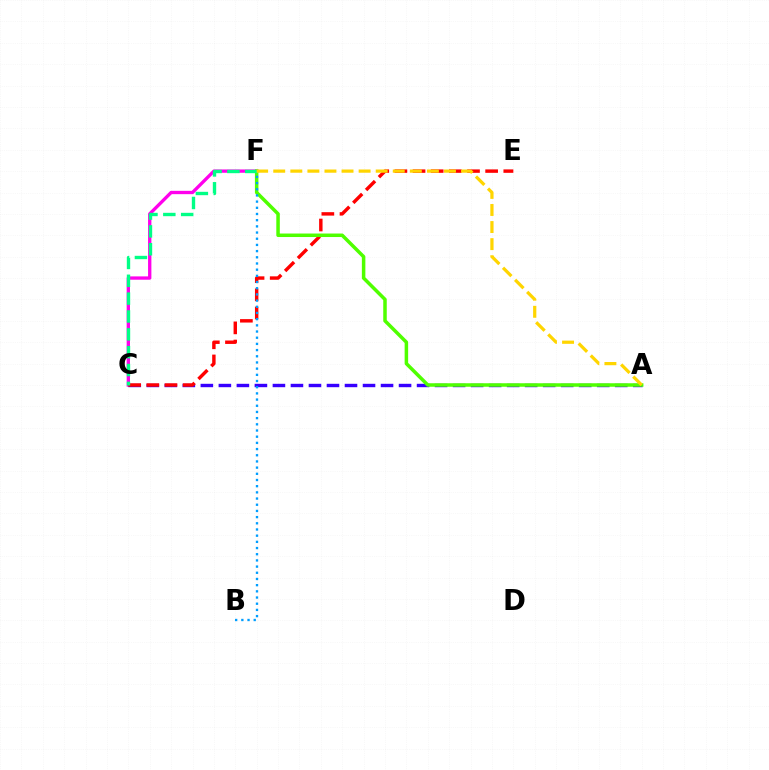{('C', 'F'): [{'color': '#ff00ed', 'line_style': 'solid', 'thickness': 2.39}, {'color': '#00ff86', 'line_style': 'dashed', 'thickness': 2.42}], ('A', 'C'): [{'color': '#3700ff', 'line_style': 'dashed', 'thickness': 2.45}], ('C', 'E'): [{'color': '#ff0000', 'line_style': 'dashed', 'thickness': 2.47}], ('A', 'F'): [{'color': '#4fff00', 'line_style': 'solid', 'thickness': 2.52}, {'color': '#ffd500', 'line_style': 'dashed', 'thickness': 2.32}], ('B', 'F'): [{'color': '#009eff', 'line_style': 'dotted', 'thickness': 1.68}]}